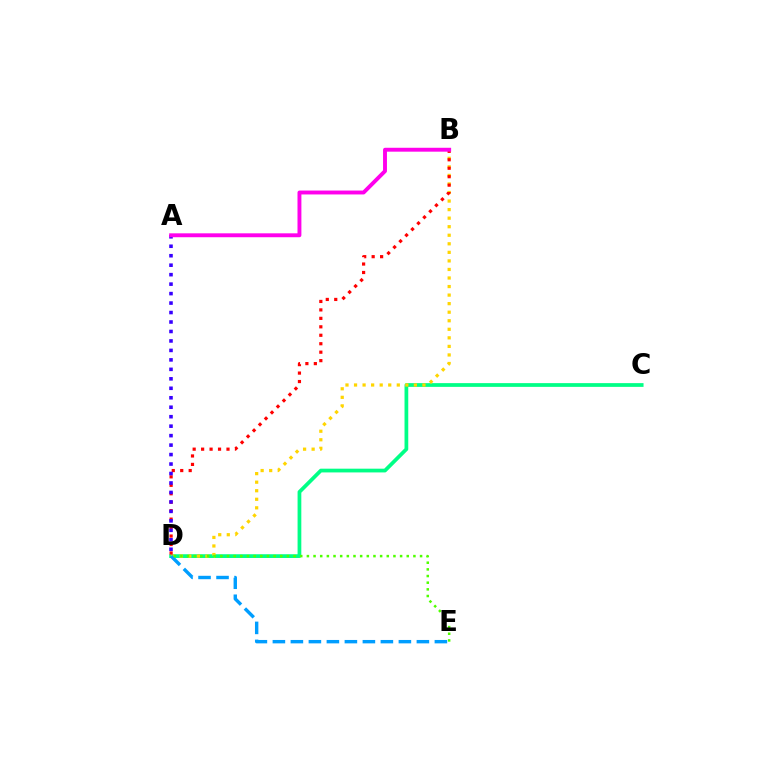{('C', 'D'): [{'color': '#00ff86', 'line_style': 'solid', 'thickness': 2.69}], ('B', 'D'): [{'color': '#ffd500', 'line_style': 'dotted', 'thickness': 2.32}, {'color': '#ff0000', 'line_style': 'dotted', 'thickness': 2.3}], ('D', 'E'): [{'color': '#009eff', 'line_style': 'dashed', 'thickness': 2.45}, {'color': '#4fff00', 'line_style': 'dotted', 'thickness': 1.81}], ('A', 'D'): [{'color': '#3700ff', 'line_style': 'dotted', 'thickness': 2.57}], ('A', 'B'): [{'color': '#ff00ed', 'line_style': 'solid', 'thickness': 2.81}]}